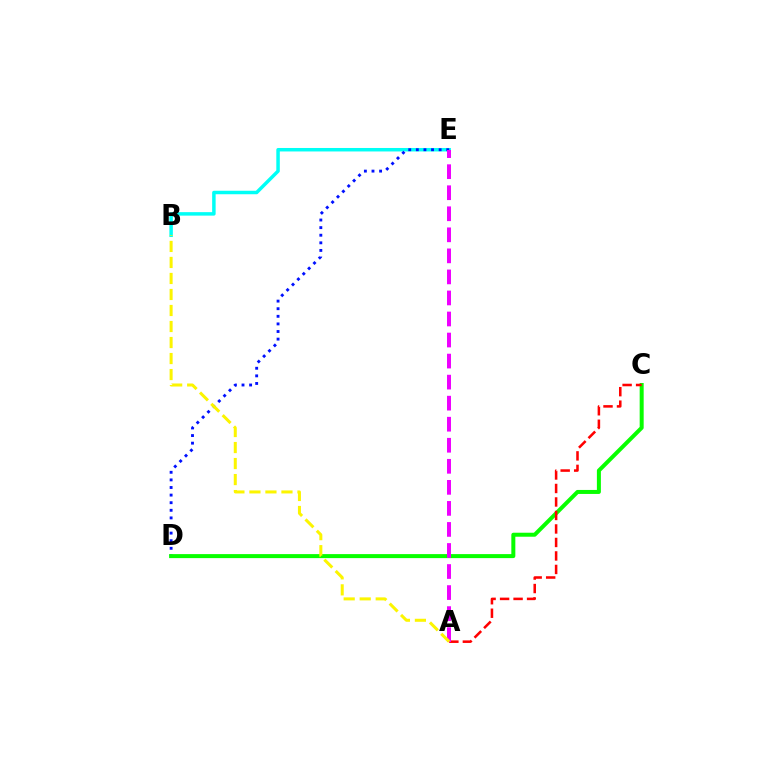{('B', 'E'): [{'color': '#00fff6', 'line_style': 'solid', 'thickness': 2.51}], ('D', 'E'): [{'color': '#0010ff', 'line_style': 'dotted', 'thickness': 2.07}], ('C', 'D'): [{'color': '#08ff00', 'line_style': 'solid', 'thickness': 2.88}], ('A', 'C'): [{'color': '#ff0000', 'line_style': 'dashed', 'thickness': 1.83}], ('A', 'E'): [{'color': '#ee00ff', 'line_style': 'dashed', 'thickness': 2.86}], ('A', 'B'): [{'color': '#fcf500', 'line_style': 'dashed', 'thickness': 2.18}]}